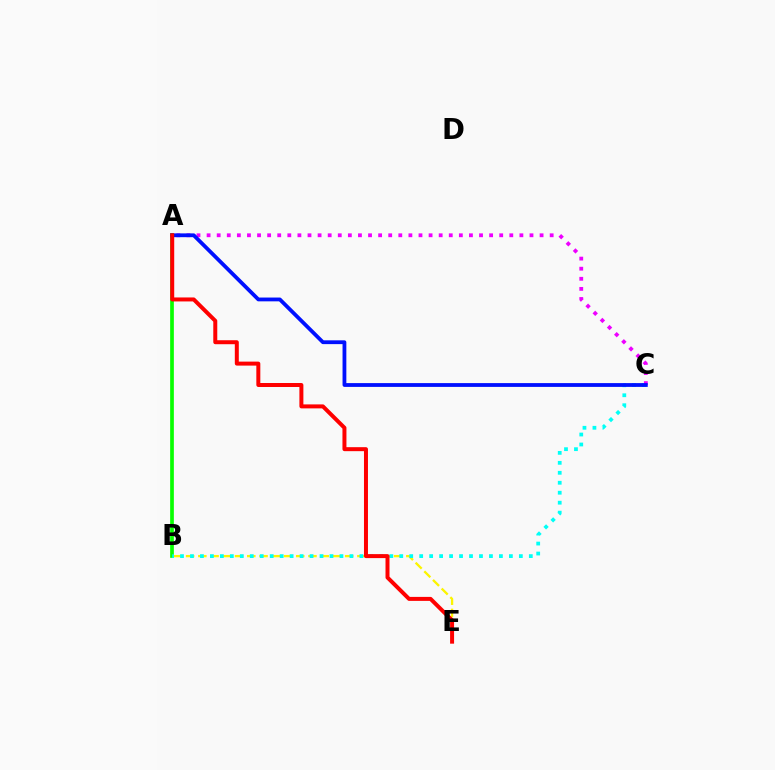{('B', 'E'): [{'color': '#fcf500', 'line_style': 'dashed', 'thickness': 1.66}], ('A', 'B'): [{'color': '#08ff00', 'line_style': 'solid', 'thickness': 2.66}], ('B', 'C'): [{'color': '#00fff6', 'line_style': 'dotted', 'thickness': 2.71}], ('A', 'C'): [{'color': '#ee00ff', 'line_style': 'dotted', 'thickness': 2.74}, {'color': '#0010ff', 'line_style': 'solid', 'thickness': 2.74}], ('A', 'E'): [{'color': '#ff0000', 'line_style': 'solid', 'thickness': 2.87}]}